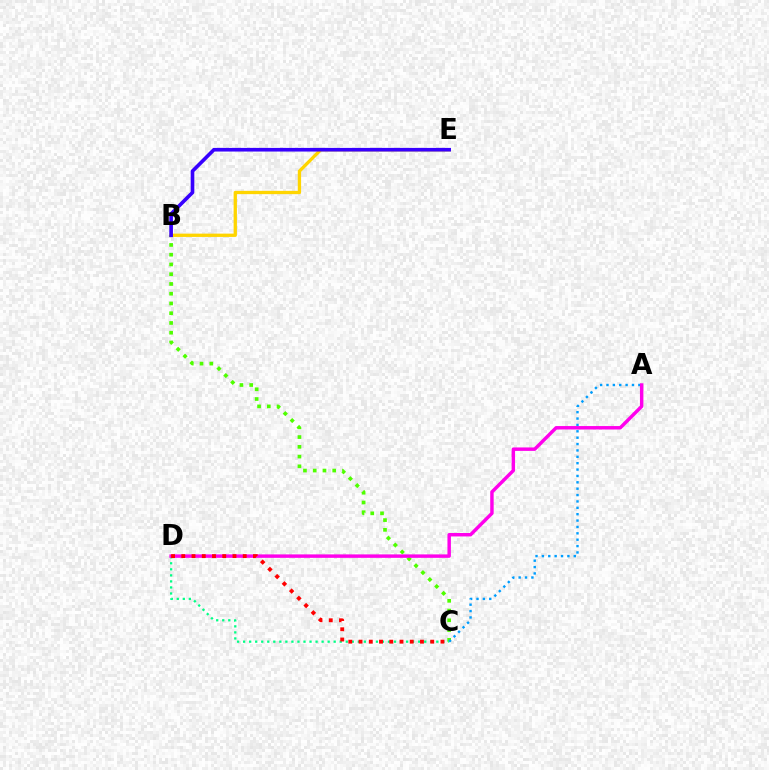{('B', 'C'): [{'color': '#4fff00', 'line_style': 'dotted', 'thickness': 2.65}], ('A', 'C'): [{'color': '#009eff', 'line_style': 'dotted', 'thickness': 1.73}], ('C', 'D'): [{'color': '#00ff86', 'line_style': 'dotted', 'thickness': 1.64}, {'color': '#ff0000', 'line_style': 'dotted', 'thickness': 2.78}], ('A', 'D'): [{'color': '#ff00ed', 'line_style': 'solid', 'thickness': 2.48}], ('B', 'E'): [{'color': '#ffd500', 'line_style': 'solid', 'thickness': 2.38}, {'color': '#3700ff', 'line_style': 'solid', 'thickness': 2.62}]}